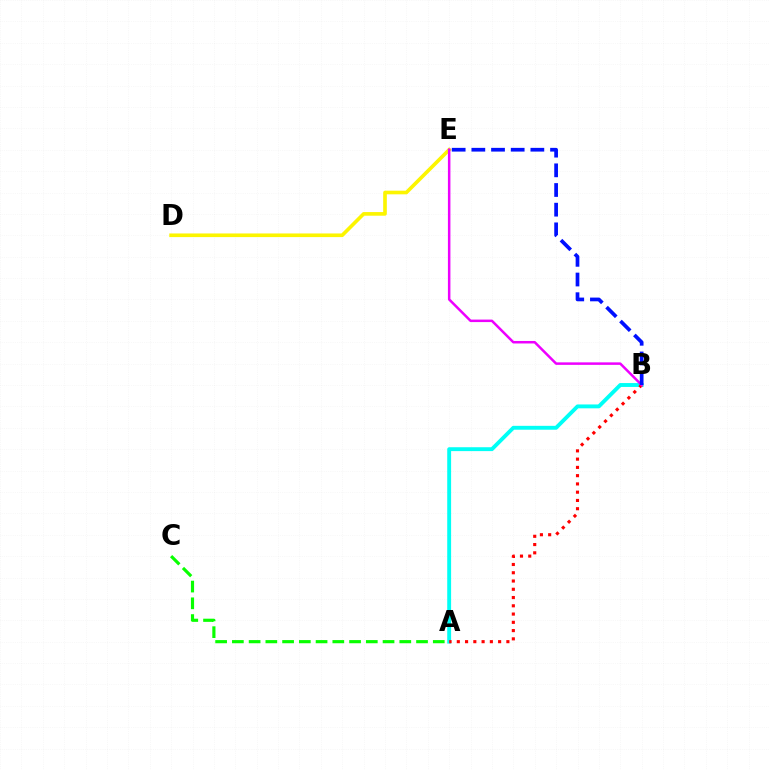{('A', 'B'): [{'color': '#00fff6', 'line_style': 'solid', 'thickness': 2.79}, {'color': '#ff0000', 'line_style': 'dotted', 'thickness': 2.24}], ('D', 'E'): [{'color': '#fcf500', 'line_style': 'solid', 'thickness': 2.62}], ('A', 'C'): [{'color': '#08ff00', 'line_style': 'dashed', 'thickness': 2.27}], ('B', 'E'): [{'color': '#ee00ff', 'line_style': 'solid', 'thickness': 1.8}, {'color': '#0010ff', 'line_style': 'dashed', 'thickness': 2.67}]}